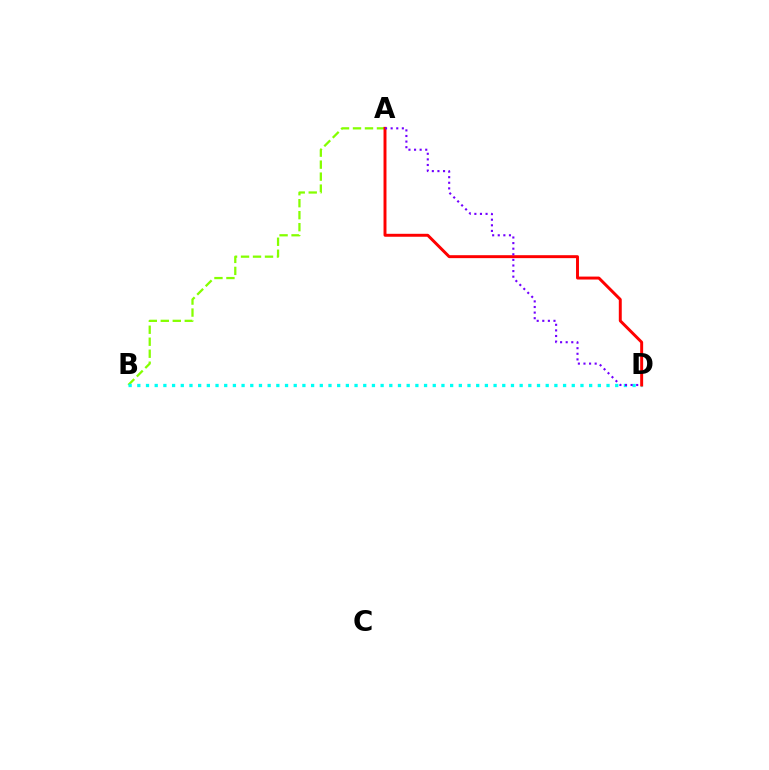{('A', 'B'): [{'color': '#84ff00', 'line_style': 'dashed', 'thickness': 1.63}], ('B', 'D'): [{'color': '#00fff6', 'line_style': 'dotted', 'thickness': 2.36}], ('A', 'D'): [{'color': '#ff0000', 'line_style': 'solid', 'thickness': 2.12}, {'color': '#7200ff', 'line_style': 'dotted', 'thickness': 1.52}]}